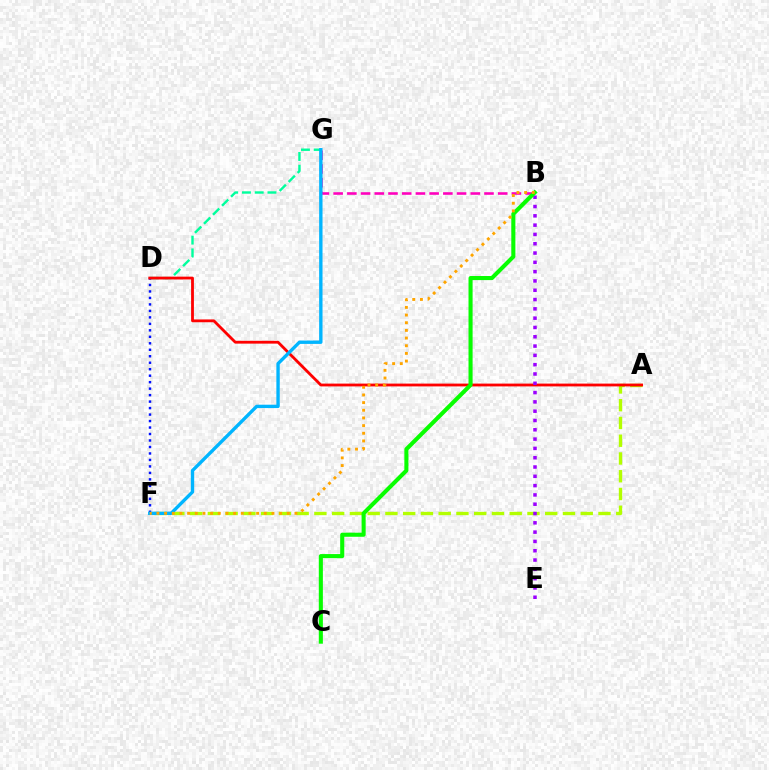{('B', 'G'): [{'color': '#ff00bd', 'line_style': 'dashed', 'thickness': 1.86}], ('D', 'G'): [{'color': '#00ff9d', 'line_style': 'dashed', 'thickness': 1.73}], ('D', 'F'): [{'color': '#0010ff', 'line_style': 'dotted', 'thickness': 1.76}], ('A', 'F'): [{'color': '#b3ff00', 'line_style': 'dashed', 'thickness': 2.41}], ('A', 'D'): [{'color': '#ff0000', 'line_style': 'solid', 'thickness': 2.02}], ('F', 'G'): [{'color': '#00b5ff', 'line_style': 'solid', 'thickness': 2.42}], ('B', 'E'): [{'color': '#9b00ff', 'line_style': 'dotted', 'thickness': 2.53}], ('B', 'C'): [{'color': '#08ff00', 'line_style': 'solid', 'thickness': 2.94}], ('B', 'F'): [{'color': '#ffa500', 'line_style': 'dotted', 'thickness': 2.08}]}